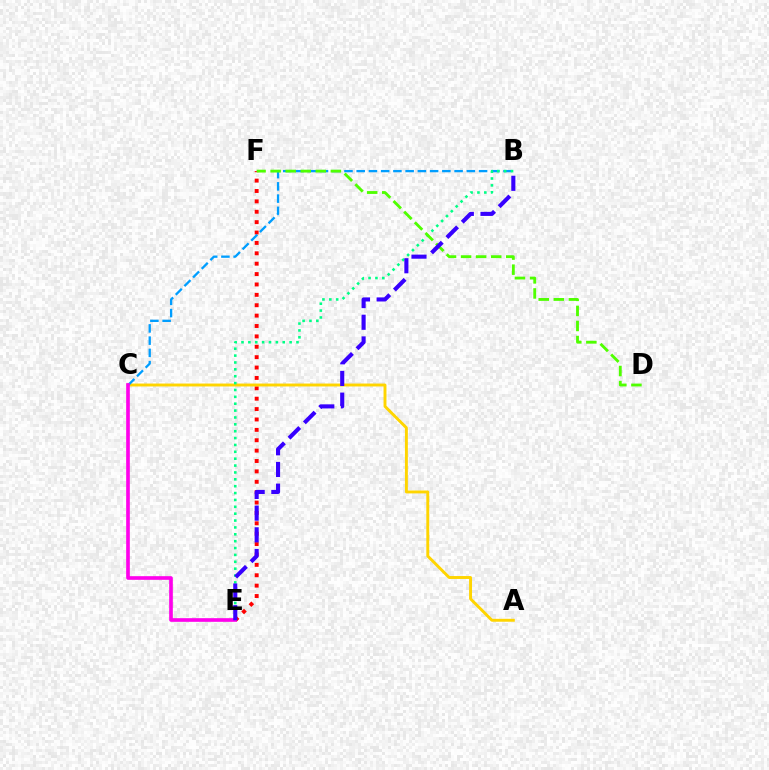{('E', 'F'): [{'color': '#ff0000', 'line_style': 'dotted', 'thickness': 2.82}], ('A', 'C'): [{'color': '#ffd500', 'line_style': 'solid', 'thickness': 2.1}], ('B', 'C'): [{'color': '#009eff', 'line_style': 'dashed', 'thickness': 1.66}], ('B', 'E'): [{'color': '#00ff86', 'line_style': 'dotted', 'thickness': 1.87}, {'color': '#3700ff', 'line_style': 'dashed', 'thickness': 2.95}], ('D', 'F'): [{'color': '#4fff00', 'line_style': 'dashed', 'thickness': 2.05}], ('C', 'E'): [{'color': '#ff00ed', 'line_style': 'solid', 'thickness': 2.62}]}